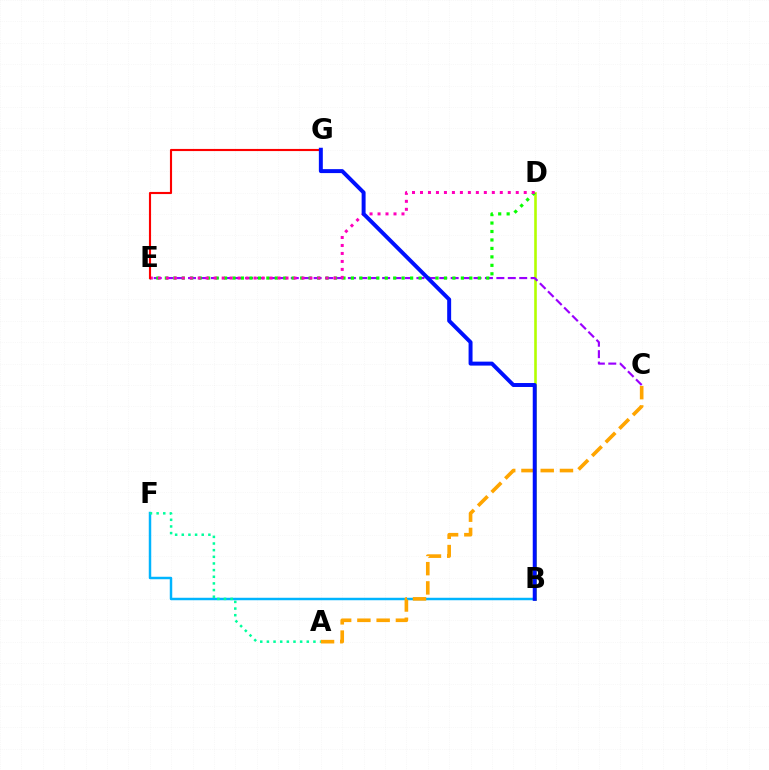{('B', 'D'): [{'color': '#b3ff00', 'line_style': 'solid', 'thickness': 1.88}], ('C', 'E'): [{'color': '#9b00ff', 'line_style': 'dashed', 'thickness': 1.55}], ('B', 'F'): [{'color': '#00b5ff', 'line_style': 'solid', 'thickness': 1.78}], ('D', 'E'): [{'color': '#08ff00', 'line_style': 'dotted', 'thickness': 2.3}, {'color': '#ff00bd', 'line_style': 'dotted', 'thickness': 2.17}], ('A', 'F'): [{'color': '#00ff9d', 'line_style': 'dotted', 'thickness': 1.81}], ('E', 'G'): [{'color': '#ff0000', 'line_style': 'solid', 'thickness': 1.53}], ('A', 'C'): [{'color': '#ffa500', 'line_style': 'dashed', 'thickness': 2.61}], ('B', 'G'): [{'color': '#0010ff', 'line_style': 'solid', 'thickness': 2.85}]}